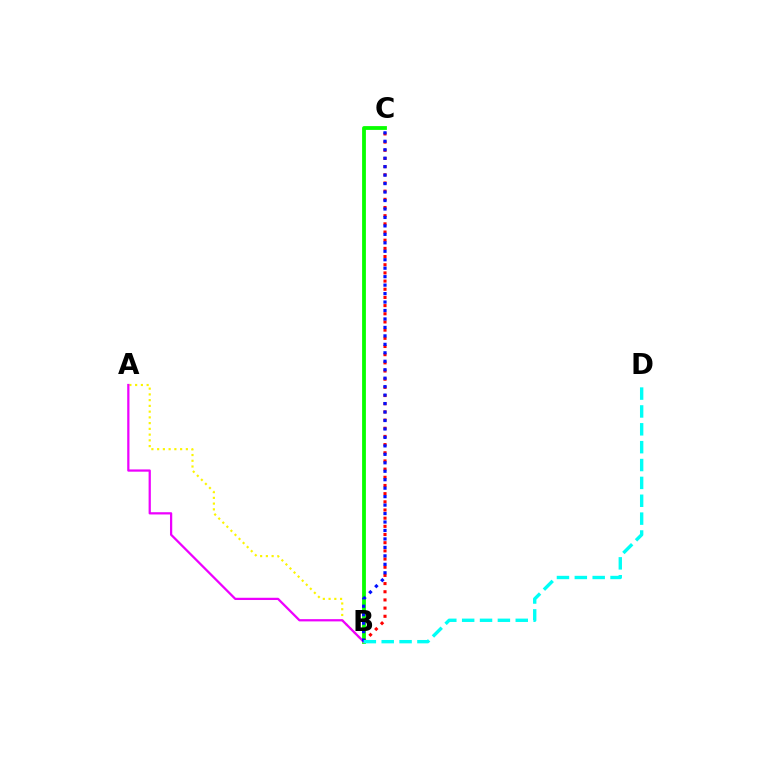{('B', 'C'): [{'color': '#08ff00', 'line_style': 'solid', 'thickness': 2.74}, {'color': '#ff0000', 'line_style': 'dotted', 'thickness': 2.22}, {'color': '#0010ff', 'line_style': 'dotted', 'thickness': 2.3}], ('A', 'B'): [{'color': '#fcf500', 'line_style': 'dotted', 'thickness': 1.56}, {'color': '#ee00ff', 'line_style': 'solid', 'thickness': 1.62}], ('B', 'D'): [{'color': '#00fff6', 'line_style': 'dashed', 'thickness': 2.43}]}